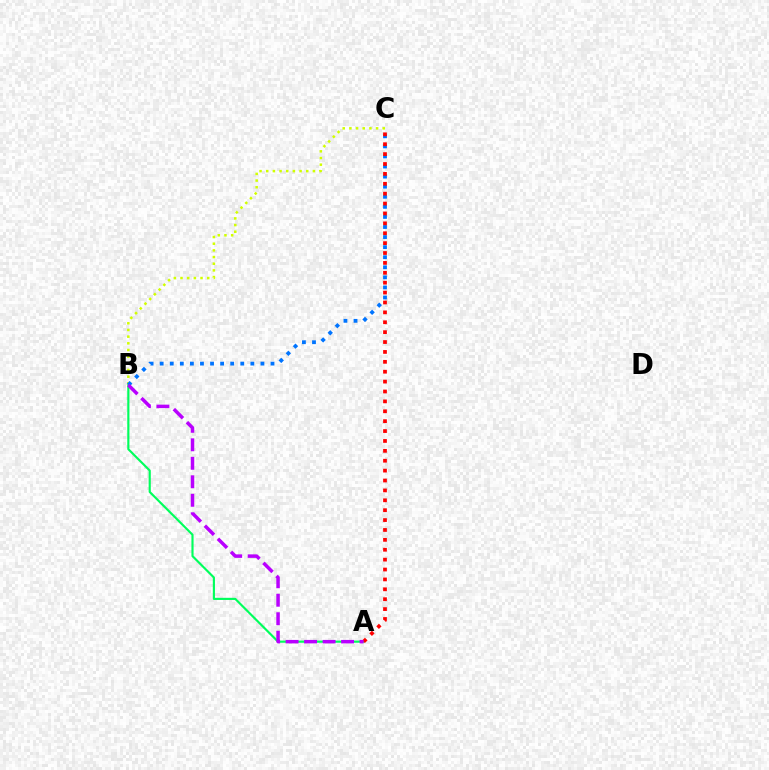{('A', 'B'): [{'color': '#00ff5c', 'line_style': 'solid', 'thickness': 1.55}, {'color': '#b900ff', 'line_style': 'dashed', 'thickness': 2.51}], ('B', 'C'): [{'color': '#d1ff00', 'line_style': 'dotted', 'thickness': 1.81}, {'color': '#0074ff', 'line_style': 'dotted', 'thickness': 2.74}], ('A', 'C'): [{'color': '#ff0000', 'line_style': 'dotted', 'thickness': 2.69}]}